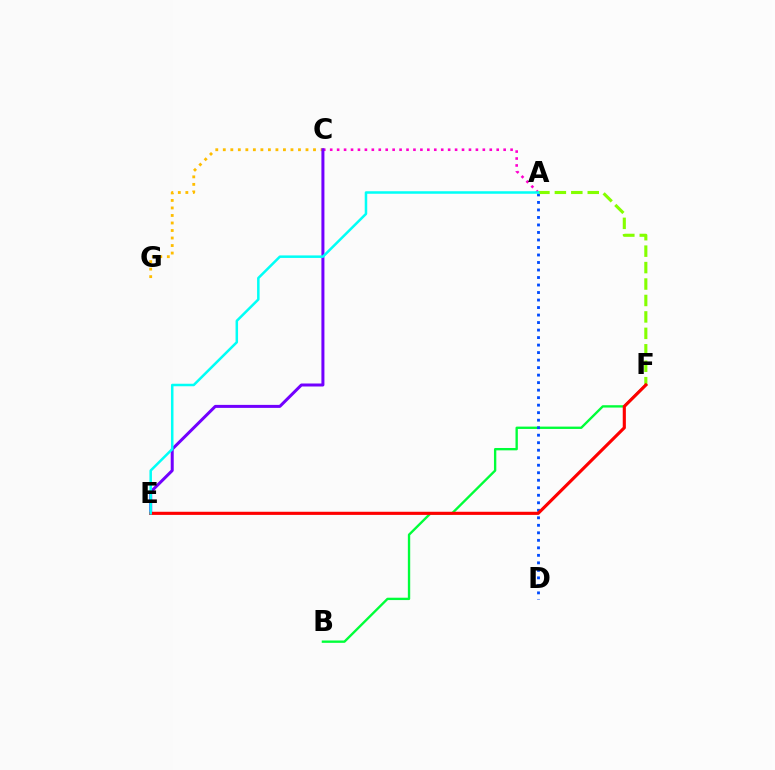{('B', 'F'): [{'color': '#00ff39', 'line_style': 'solid', 'thickness': 1.69}], ('C', 'G'): [{'color': '#ffbd00', 'line_style': 'dotted', 'thickness': 2.04}], ('A', 'C'): [{'color': '#ff00cf', 'line_style': 'dotted', 'thickness': 1.89}], ('A', 'D'): [{'color': '#004bff', 'line_style': 'dotted', 'thickness': 2.04}], ('C', 'E'): [{'color': '#7200ff', 'line_style': 'solid', 'thickness': 2.16}], ('A', 'F'): [{'color': '#84ff00', 'line_style': 'dashed', 'thickness': 2.23}], ('E', 'F'): [{'color': '#ff0000', 'line_style': 'solid', 'thickness': 2.25}], ('A', 'E'): [{'color': '#00fff6', 'line_style': 'solid', 'thickness': 1.81}]}